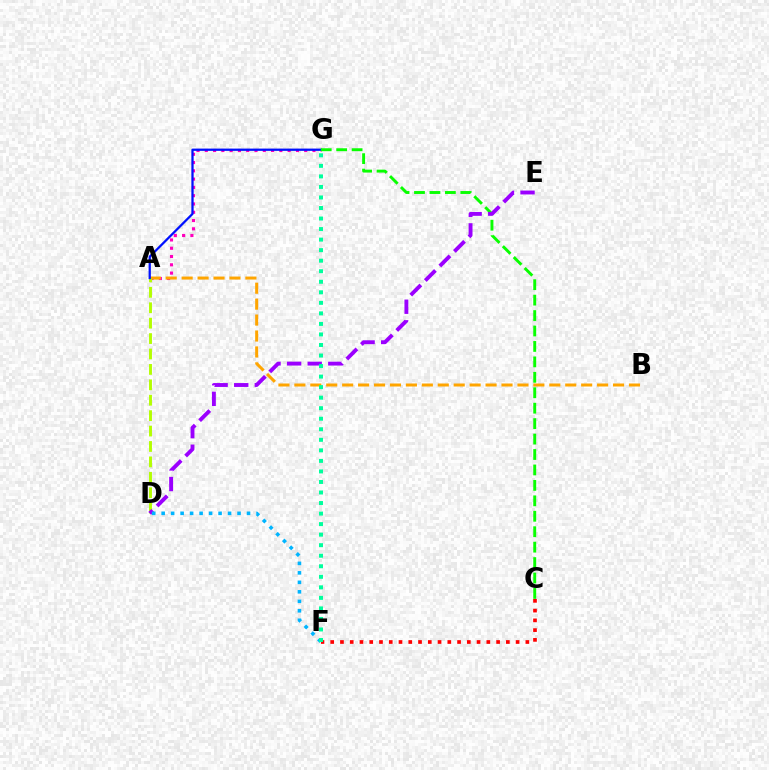{('A', 'G'): [{'color': '#ff00bd', 'line_style': 'dotted', 'thickness': 2.25}, {'color': '#0010ff', 'line_style': 'solid', 'thickness': 1.63}], ('A', 'B'): [{'color': '#ffa500', 'line_style': 'dashed', 'thickness': 2.16}], ('A', 'D'): [{'color': '#b3ff00', 'line_style': 'dashed', 'thickness': 2.09}], ('C', 'G'): [{'color': '#08ff00', 'line_style': 'dashed', 'thickness': 2.1}], ('C', 'F'): [{'color': '#ff0000', 'line_style': 'dotted', 'thickness': 2.65}], ('D', 'E'): [{'color': '#9b00ff', 'line_style': 'dashed', 'thickness': 2.8}], ('D', 'F'): [{'color': '#00b5ff', 'line_style': 'dotted', 'thickness': 2.58}], ('F', 'G'): [{'color': '#00ff9d', 'line_style': 'dotted', 'thickness': 2.86}]}